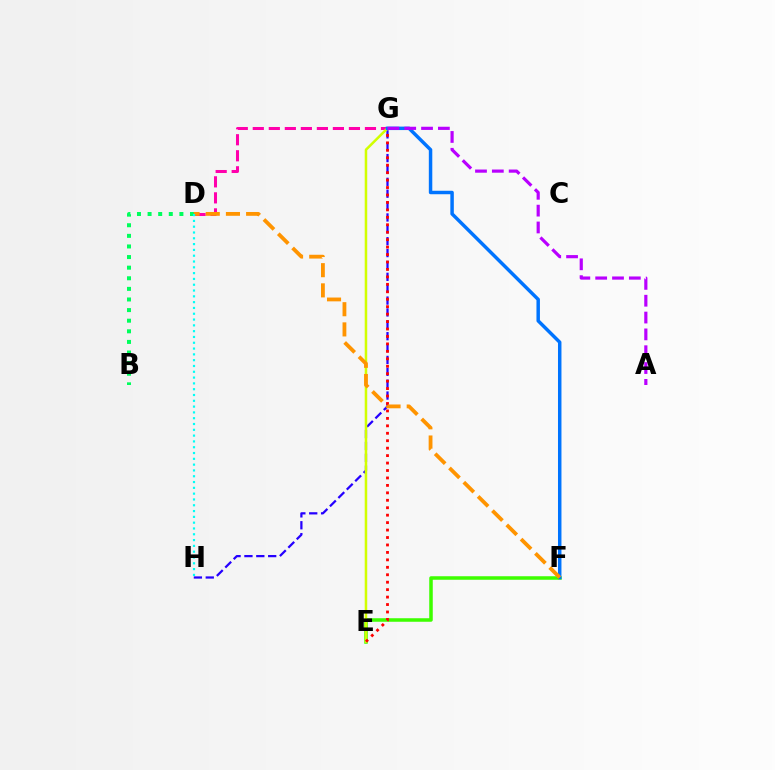{('D', 'G'): [{'color': '#ff00ac', 'line_style': 'dashed', 'thickness': 2.18}], ('G', 'H'): [{'color': '#2500ff', 'line_style': 'dashed', 'thickness': 1.61}], ('E', 'F'): [{'color': '#3dff00', 'line_style': 'solid', 'thickness': 2.54}], ('B', 'D'): [{'color': '#00ff5c', 'line_style': 'dotted', 'thickness': 2.88}], ('E', 'G'): [{'color': '#d1ff00', 'line_style': 'solid', 'thickness': 1.82}, {'color': '#ff0000', 'line_style': 'dotted', 'thickness': 2.02}], ('F', 'G'): [{'color': '#0074ff', 'line_style': 'solid', 'thickness': 2.5}], ('D', 'F'): [{'color': '#ff9400', 'line_style': 'dashed', 'thickness': 2.74}], ('D', 'H'): [{'color': '#00fff6', 'line_style': 'dotted', 'thickness': 1.58}], ('A', 'G'): [{'color': '#b900ff', 'line_style': 'dashed', 'thickness': 2.29}]}